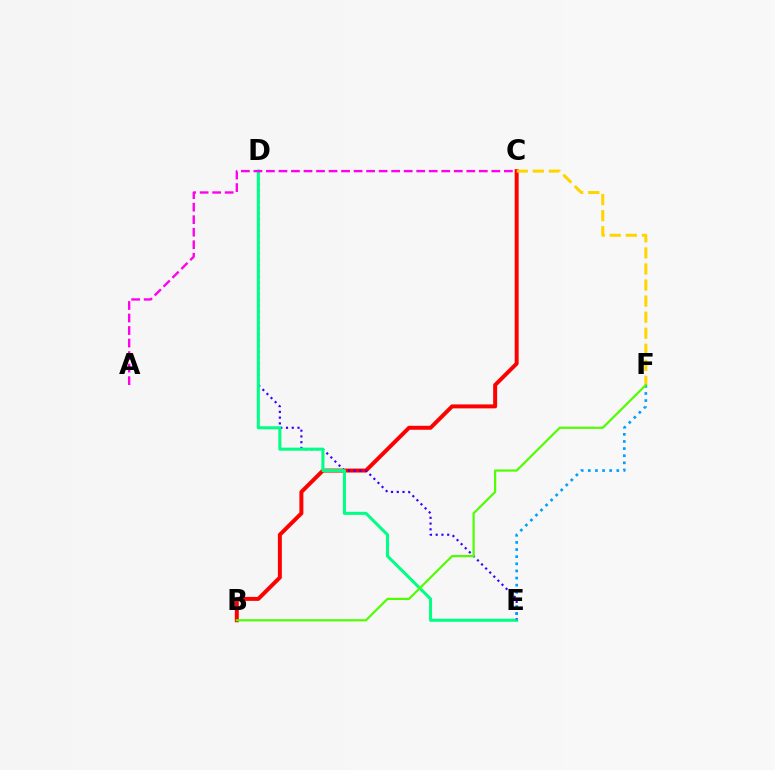{('B', 'C'): [{'color': '#ff0000', 'line_style': 'solid', 'thickness': 2.85}], ('D', 'E'): [{'color': '#3700ff', 'line_style': 'dotted', 'thickness': 1.57}, {'color': '#00ff86', 'line_style': 'solid', 'thickness': 2.2}], ('E', 'F'): [{'color': '#009eff', 'line_style': 'dotted', 'thickness': 1.93}], ('C', 'F'): [{'color': '#ffd500', 'line_style': 'dashed', 'thickness': 2.18}], ('A', 'C'): [{'color': '#ff00ed', 'line_style': 'dashed', 'thickness': 1.7}], ('B', 'F'): [{'color': '#4fff00', 'line_style': 'solid', 'thickness': 1.58}]}